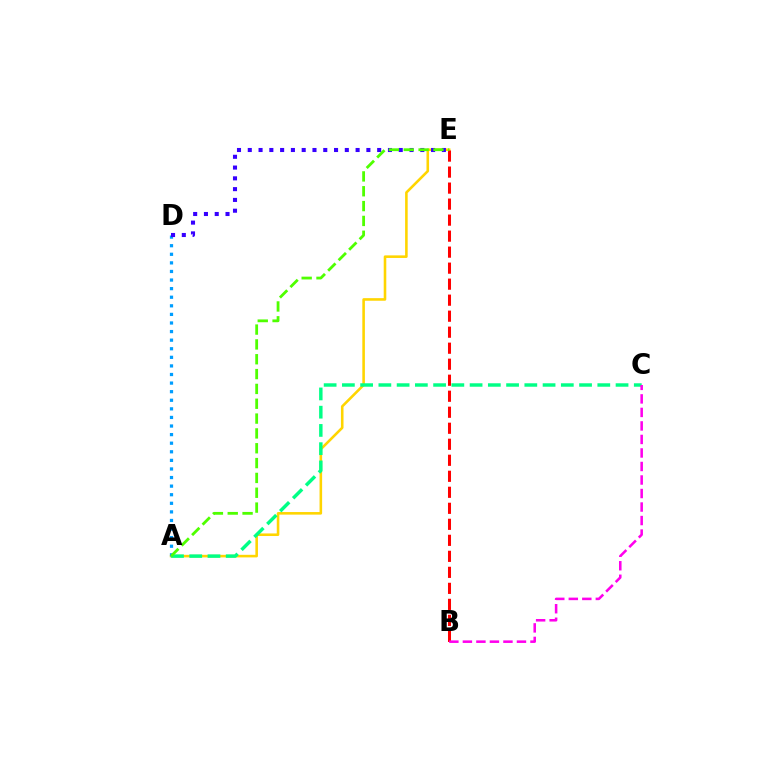{('A', 'E'): [{'color': '#ffd500', 'line_style': 'solid', 'thickness': 1.86}, {'color': '#4fff00', 'line_style': 'dashed', 'thickness': 2.02}], ('B', 'E'): [{'color': '#ff0000', 'line_style': 'dashed', 'thickness': 2.17}], ('A', 'D'): [{'color': '#009eff', 'line_style': 'dotted', 'thickness': 2.33}], ('D', 'E'): [{'color': '#3700ff', 'line_style': 'dotted', 'thickness': 2.93}], ('A', 'C'): [{'color': '#00ff86', 'line_style': 'dashed', 'thickness': 2.48}], ('B', 'C'): [{'color': '#ff00ed', 'line_style': 'dashed', 'thickness': 1.84}]}